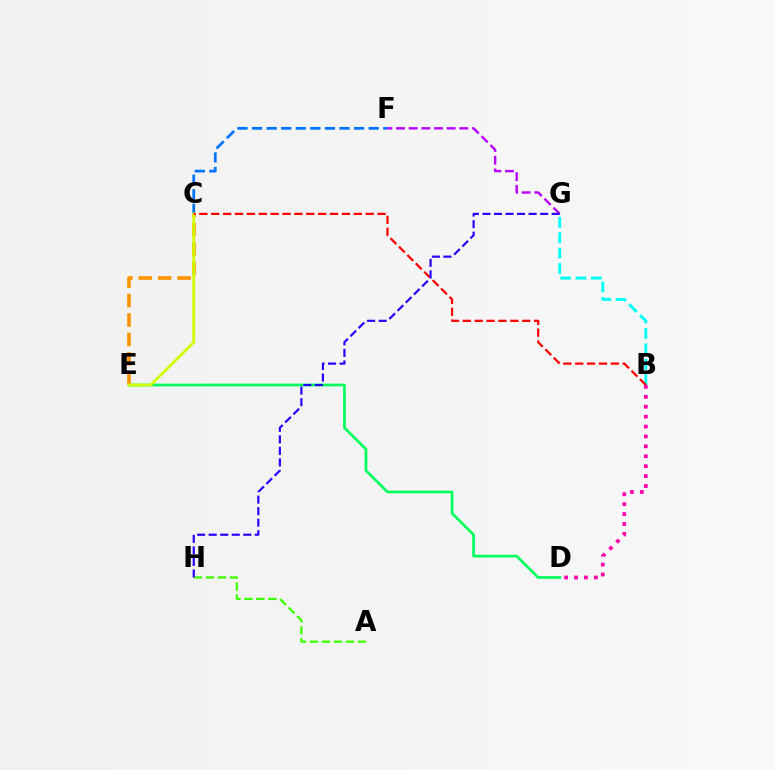{('D', 'E'): [{'color': '#00ff5c', 'line_style': 'solid', 'thickness': 1.95}], ('C', 'F'): [{'color': '#0074ff', 'line_style': 'dashed', 'thickness': 1.98}], ('F', 'G'): [{'color': '#b900ff', 'line_style': 'dashed', 'thickness': 1.72}], ('C', 'E'): [{'color': '#ff9400', 'line_style': 'dashed', 'thickness': 2.64}, {'color': '#d1ff00', 'line_style': 'solid', 'thickness': 2.0}], ('B', 'G'): [{'color': '#00fff6', 'line_style': 'dashed', 'thickness': 2.09}], ('A', 'H'): [{'color': '#3dff00', 'line_style': 'dashed', 'thickness': 1.63}], ('B', 'C'): [{'color': '#ff0000', 'line_style': 'dashed', 'thickness': 1.61}], ('G', 'H'): [{'color': '#2500ff', 'line_style': 'dashed', 'thickness': 1.57}], ('B', 'D'): [{'color': '#ff00ac', 'line_style': 'dotted', 'thickness': 2.69}]}